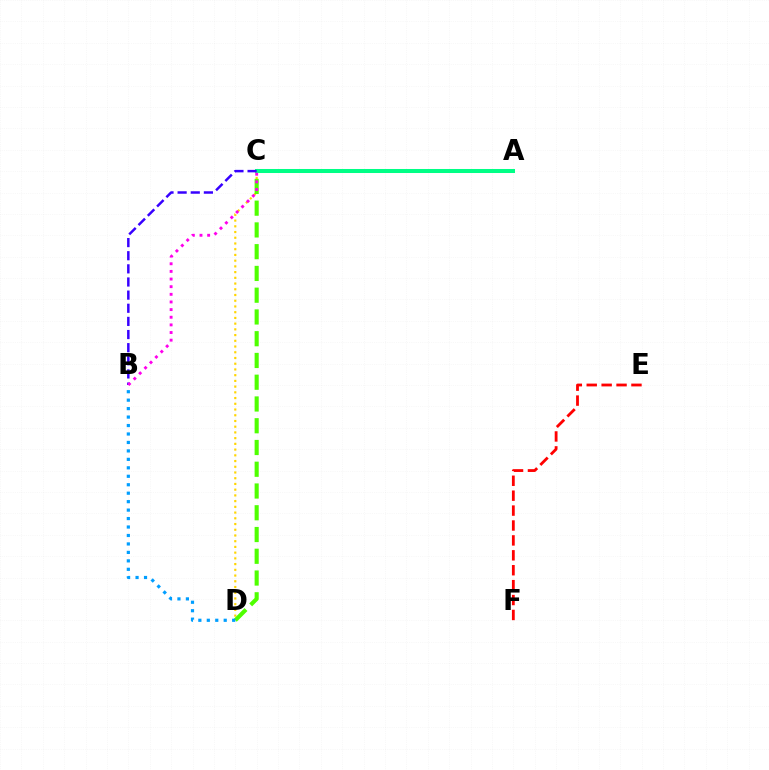{('C', 'D'): [{'color': '#ffd500', 'line_style': 'dotted', 'thickness': 1.56}, {'color': '#4fff00', 'line_style': 'dashed', 'thickness': 2.96}], ('E', 'F'): [{'color': '#ff0000', 'line_style': 'dashed', 'thickness': 2.03}], ('A', 'C'): [{'color': '#00ff86', 'line_style': 'solid', 'thickness': 2.9}], ('B', 'C'): [{'color': '#3700ff', 'line_style': 'dashed', 'thickness': 1.78}, {'color': '#ff00ed', 'line_style': 'dotted', 'thickness': 2.08}], ('B', 'D'): [{'color': '#009eff', 'line_style': 'dotted', 'thickness': 2.3}]}